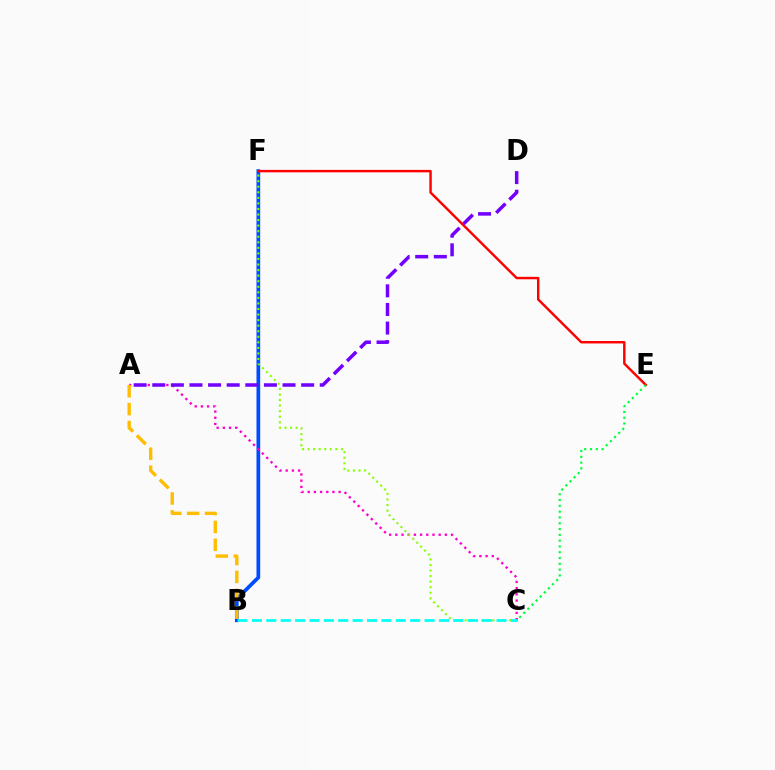{('B', 'F'): [{'color': '#004bff', 'line_style': 'solid', 'thickness': 2.66}], ('E', 'F'): [{'color': '#ff0000', 'line_style': 'solid', 'thickness': 1.75}], ('A', 'C'): [{'color': '#ff00cf', 'line_style': 'dotted', 'thickness': 1.68}], ('A', 'D'): [{'color': '#7200ff', 'line_style': 'dashed', 'thickness': 2.53}], ('C', 'F'): [{'color': '#84ff00', 'line_style': 'dotted', 'thickness': 1.51}], ('B', 'C'): [{'color': '#00fff6', 'line_style': 'dashed', 'thickness': 1.95}], ('A', 'B'): [{'color': '#ffbd00', 'line_style': 'dashed', 'thickness': 2.43}], ('C', 'E'): [{'color': '#00ff39', 'line_style': 'dotted', 'thickness': 1.58}]}